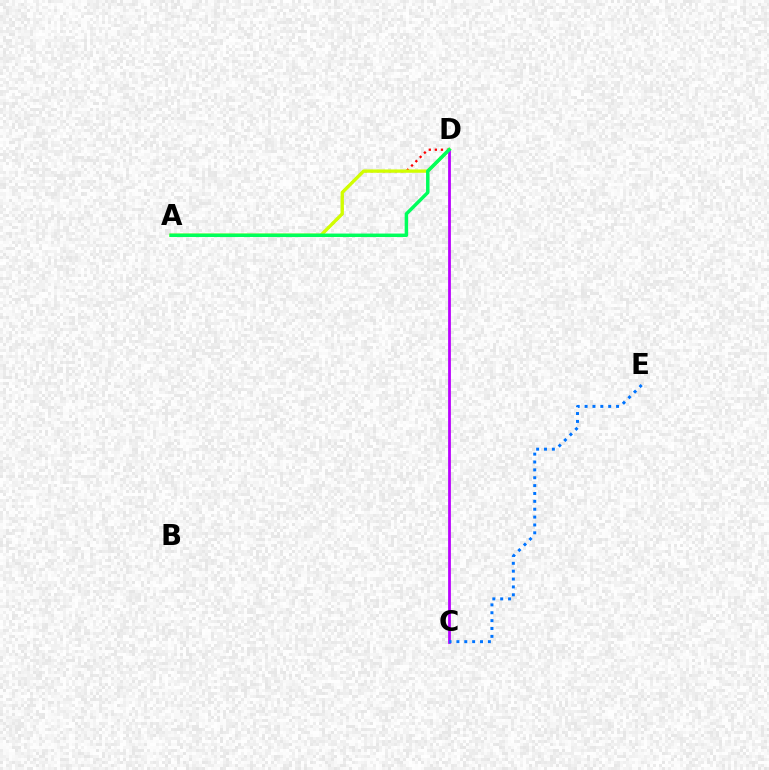{('A', 'D'): [{'color': '#ff0000', 'line_style': 'dotted', 'thickness': 1.65}, {'color': '#d1ff00', 'line_style': 'solid', 'thickness': 2.39}, {'color': '#00ff5c', 'line_style': 'solid', 'thickness': 2.49}], ('C', 'D'): [{'color': '#b900ff', 'line_style': 'solid', 'thickness': 1.99}], ('C', 'E'): [{'color': '#0074ff', 'line_style': 'dotted', 'thickness': 2.14}]}